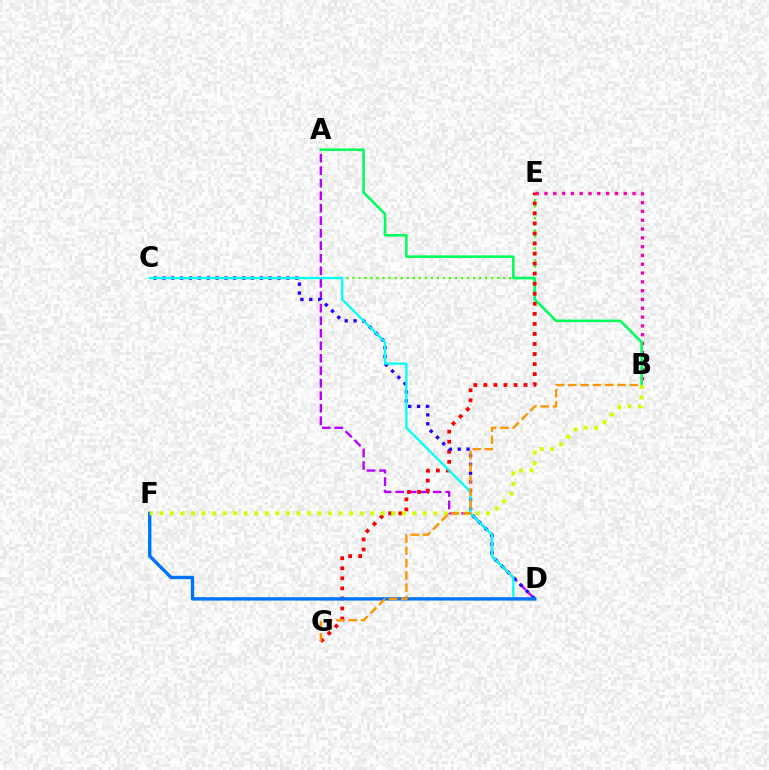{('B', 'E'): [{'color': '#ff00ac', 'line_style': 'dotted', 'thickness': 2.39}], ('C', 'E'): [{'color': '#3dff00', 'line_style': 'dotted', 'thickness': 1.64}], ('A', 'D'): [{'color': '#b900ff', 'line_style': 'dashed', 'thickness': 1.7}], ('A', 'B'): [{'color': '#00ff5c', 'line_style': 'solid', 'thickness': 1.86}], ('E', 'G'): [{'color': '#ff0000', 'line_style': 'dotted', 'thickness': 2.73}], ('C', 'D'): [{'color': '#2500ff', 'line_style': 'dotted', 'thickness': 2.41}, {'color': '#00fff6', 'line_style': 'solid', 'thickness': 1.63}], ('D', 'F'): [{'color': '#0074ff', 'line_style': 'solid', 'thickness': 2.44}], ('B', 'F'): [{'color': '#d1ff00', 'line_style': 'dotted', 'thickness': 2.86}], ('B', 'G'): [{'color': '#ff9400', 'line_style': 'dashed', 'thickness': 1.67}]}